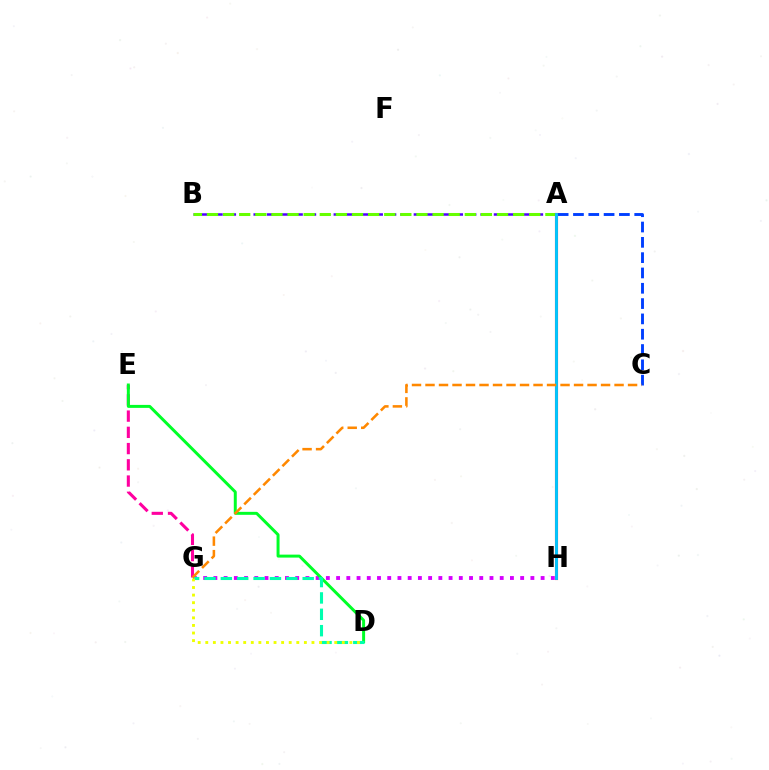{('G', 'H'): [{'color': '#d600ff', 'line_style': 'dotted', 'thickness': 2.78}], ('E', 'G'): [{'color': '#ff00a0', 'line_style': 'dashed', 'thickness': 2.21}], ('A', 'C'): [{'color': '#003fff', 'line_style': 'dashed', 'thickness': 2.08}], ('A', 'B'): [{'color': '#4f00ff', 'line_style': 'dashed', 'thickness': 1.81}, {'color': '#66ff00', 'line_style': 'dashed', 'thickness': 2.19}], ('D', 'E'): [{'color': '#00ff27', 'line_style': 'solid', 'thickness': 2.14}], ('D', 'G'): [{'color': '#00ffaf', 'line_style': 'dashed', 'thickness': 2.22}, {'color': '#eeff00', 'line_style': 'dotted', 'thickness': 2.06}], ('A', 'H'): [{'color': '#ff0000', 'line_style': 'solid', 'thickness': 2.24}, {'color': '#00c7ff', 'line_style': 'solid', 'thickness': 2.08}], ('C', 'G'): [{'color': '#ff8800', 'line_style': 'dashed', 'thickness': 1.83}]}